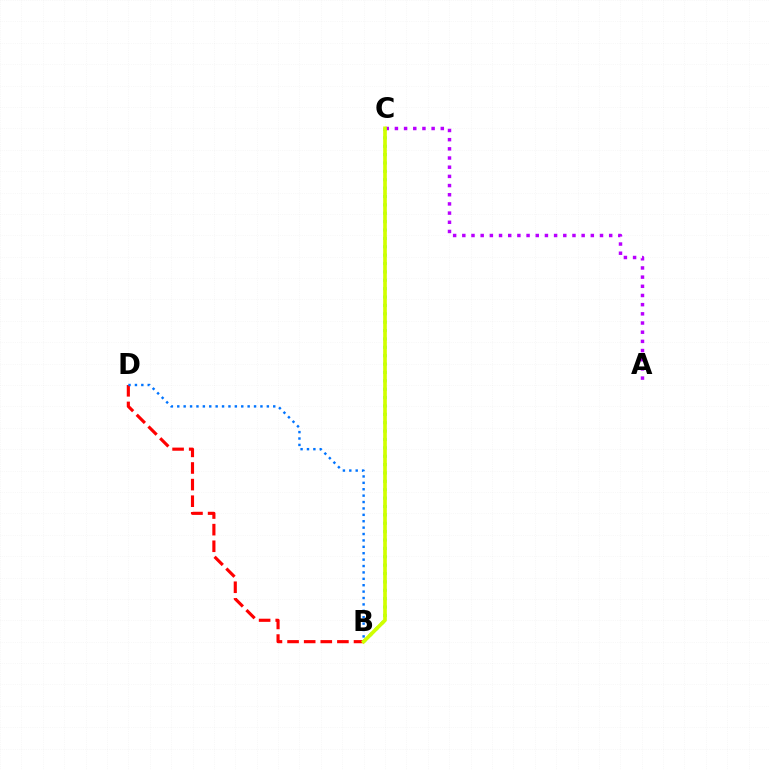{('B', 'D'): [{'color': '#ff0000', 'line_style': 'dashed', 'thickness': 2.26}, {'color': '#0074ff', 'line_style': 'dotted', 'thickness': 1.74}], ('A', 'C'): [{'color': '#b900ff', 'line_style': 'dotted', 'thickness': 2.49}], ('B', 'C'): [{'color': '#00ff5c', 'line_style': 'dotted', 'thickness': 2.28}, {'color': '#d1ff00', 'line_style': 'solid', 'thickness': 2.63}]}